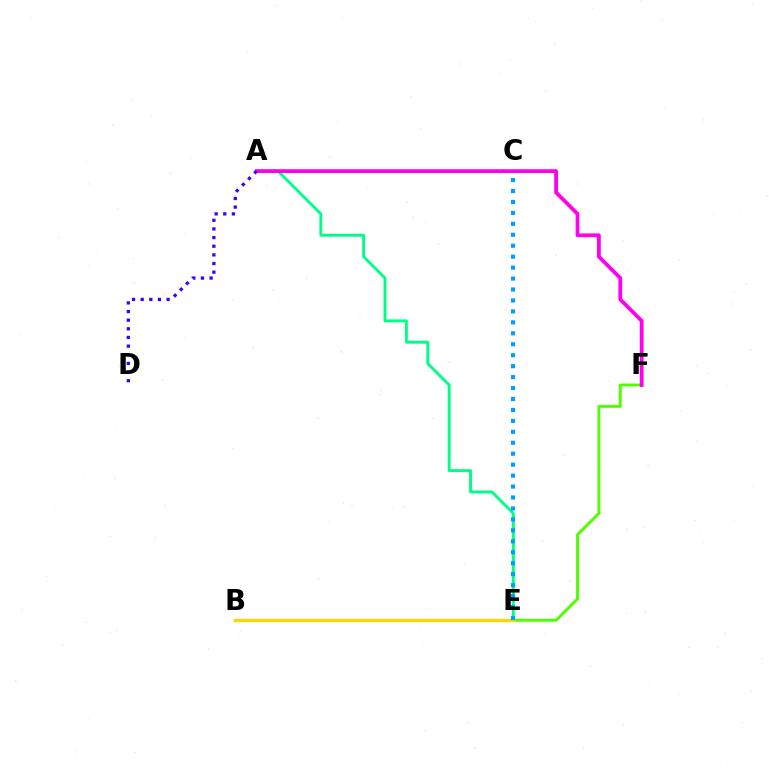{('A', 'E'): [{'color': '#00ff86', 'line_style': 'solid', 'thickness': 2.09}], ('B', 'E'): [{'color': '#ff0000', 'line_style': 'dashed', 'thickness': 2.02}, {'color': '#ffd500', 'line_style': 'solid', 'thickness': 2.36}], ('E', 'F'): [{'color': '#4fff00', 'line_style': 'solid', 'thickness': 2.09}], ('A', 'F'): [{'color': '#ff00ed', 'line_style': 'solid', 'thickness': 2.72}], ('A', 'D'): [{'color': '#3700ff', 'line_style': 'dotted', 'thickness': 2.35}], ('C', 'E'): [{'color': '#009eff', 'line_style': 'dotted', 'thickness': 2.97}]}